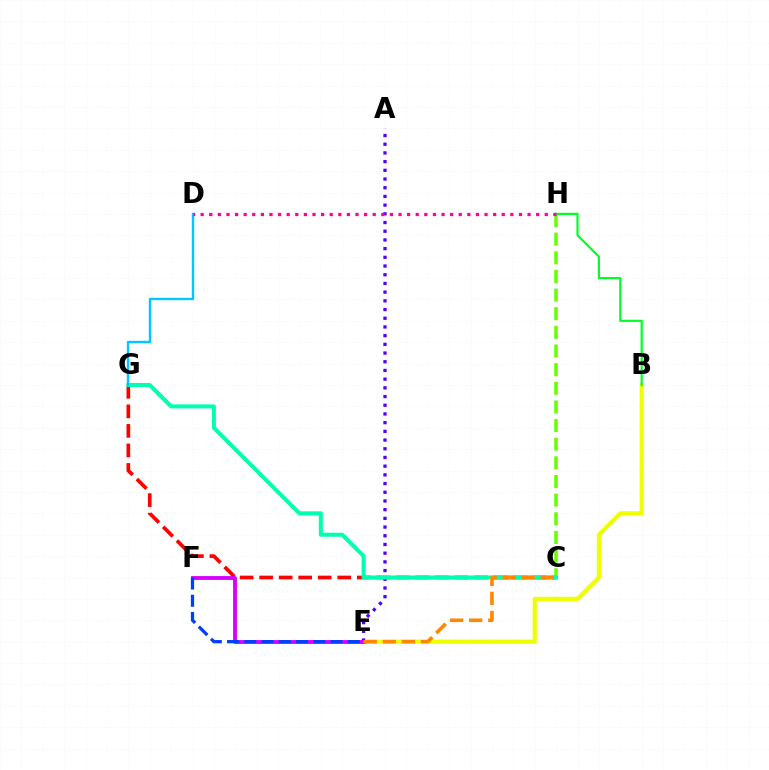{('C', 'G'): [{'color': '#ff0000', 'line_style': 'dashed', 'thickness': 2.65}, {'color': '#00ffaf', 'line_style': 'solid', 'thickness': 2.89}], ('B', 'E'): [{'color': '#eeff00', 'line_style': 'solid', 'thickness': 3.0}], ('C', 'H'): [{'color': '#66ff00', 'line_style': 'dashed', 'thickness': 2.53}], ('A', 'E'): [{'color': '#4f00ff', 'line_style': 'dotted', 'thickness': 2.36}], ('E', 'F'): [{'color': '#d600ff', 'line_style': 'solid', 'thickness': 2.77}, {'color': '#003fff', 'line_style': 'dashed', 'thickness': 2.34}], ('B', 'H'): [{'color': '#00ff27', 'line_style': 'solid', 'thickness': 1.57}], ('C', 'E'): [{'color': '#ff8800', 'line_style': 'dashed', 'thickness': 2.59}], ('D', 'G'): [{'color': '#00c7ff', 'line_style': 'solid', 'thickness': 1.71}], ('D', 'H'): [{'color': '#ff00a0', 'line_style': 'dotted', 'thickness': 2.34}]}